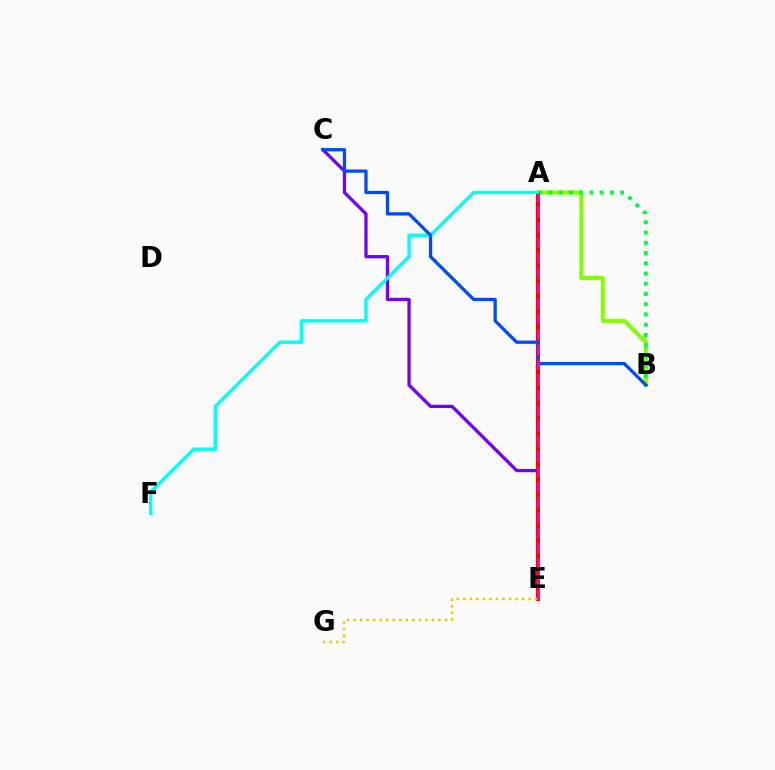{('A', 'B'): [{'color': '#84ff00', 'line_style': 'solid', 'thickness': 2.93}, {'color': '#00ff39', 'line_style': 'dotted', 'thickness': 2.78}], ('C', 'E'): [{'color': '#7200ff', 'line_style': 'solid', 'thickness': 2.35}], ('A', 'E'): [{'color': '#ff0000', 'line_style': 'solid', 'thickness': 2.89}, {'color': '#ff00cf', 'line_style': 'dashed', 'thickness': 2.08}], ('A', 'F'): [{'color': '#00fff6', 'line_style': 'solid', 'thickness': 2.45}], ('E', 'G'): [{'color': '#ffbd00', 'line_style': 'dotted', 'thickness': 1.78}], ('B', 'C'): [{'color': '#004bff', 'line_style': 'solid', 'thickness': 2.36}]}